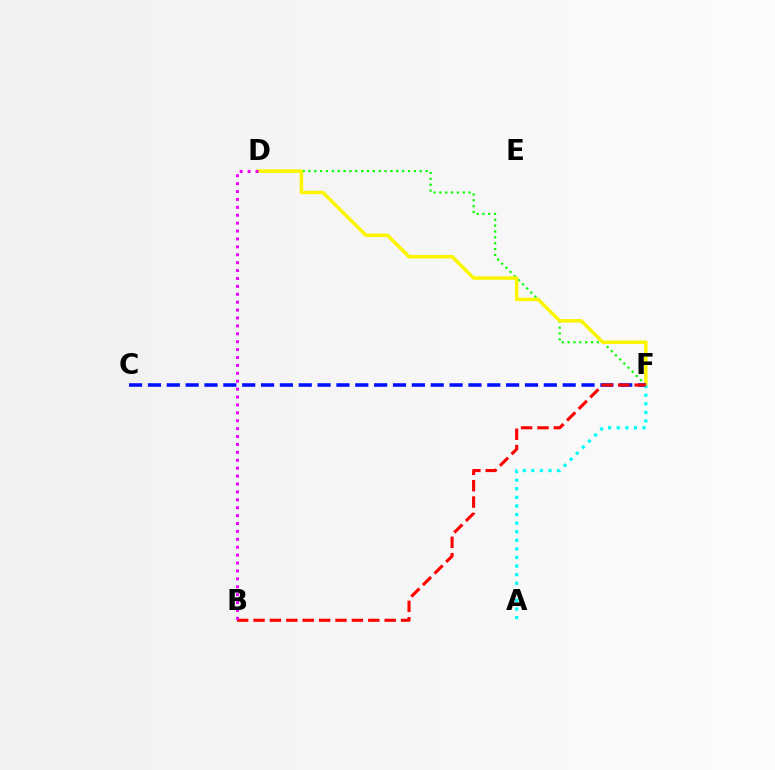{('D', 'F'): [{'color': '#08ff00', 'line_style': 'dotted', 'thickness': 1.59}, {'color': '#fcf500', 'line_style': 'solid', 'thickness': 2.53}], ('C', 'F'): [{'color': '#0010ff', 'line_style': 'dashed', 'thickness': 2.56}], ('A', 'F'): [{'color': '#00fff6', 'line_style': 'dotted', 'thickness': 2.33}], ('B', 'F'): [{'color': '#ff0000', 'line_style': 'dashed', 'thickness': 2.23}], ('B', 'D'): [{'color': '#ee00ff', 'line_style': 'dotted', 'thickness': 2.15}]}